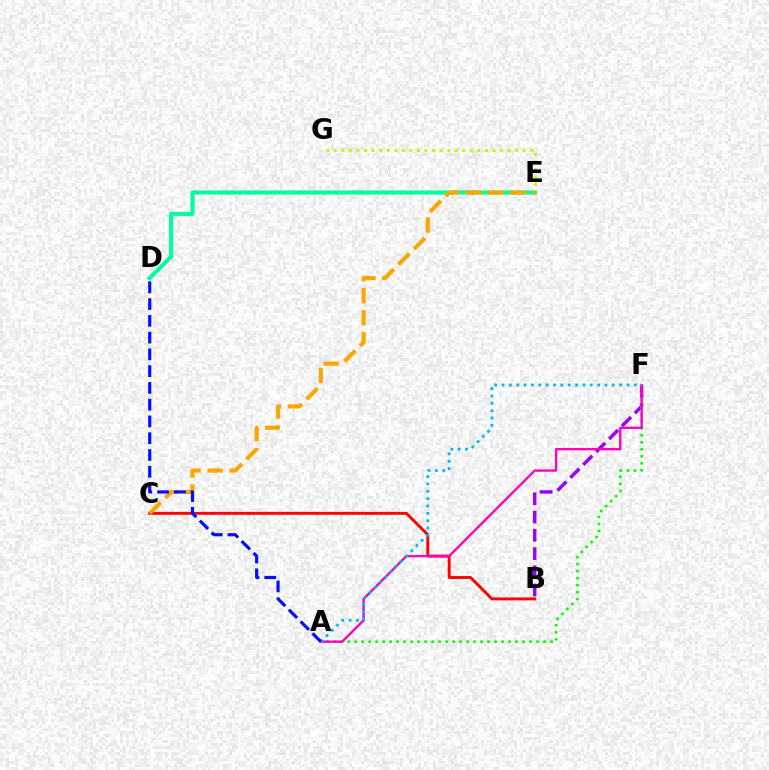{('B', 'F'): [{'color': '#9b00ff', 'line_style': 'dashed', 'thickness': 2.48}], ('E', 'G'): [{'color': '#b3ff00', 'line_style': 'dotted', 'thickness': 2.05}], ('B', 'C'): [{'color': '#ff0000', 'line_style': 'solid', 'thickness': 2.09}], ('A', 'F'): [{'color': '#08ff00', 'line_style': 'dotted', 'thickness': 1.9}, {'color': '#ff00bd', 'line_style': 'solid', 'thickness': 1.7}, {'color': '#00b5ff', 'line_style': 'dotted', 'thickness': 2.0}], ('D', 'E'): [{'color': '#00ff9d', 'line_style': 'solid', 'thickness': 2.96}], ('C', 'E'): [{'color': '#ffa500', 'line_style': 'dashed', 'thickness': 2.99}], ('A', 'D'): [{'color': '#0010ff', 'line_style': 'dashed', 'thickness': 2.28}]}